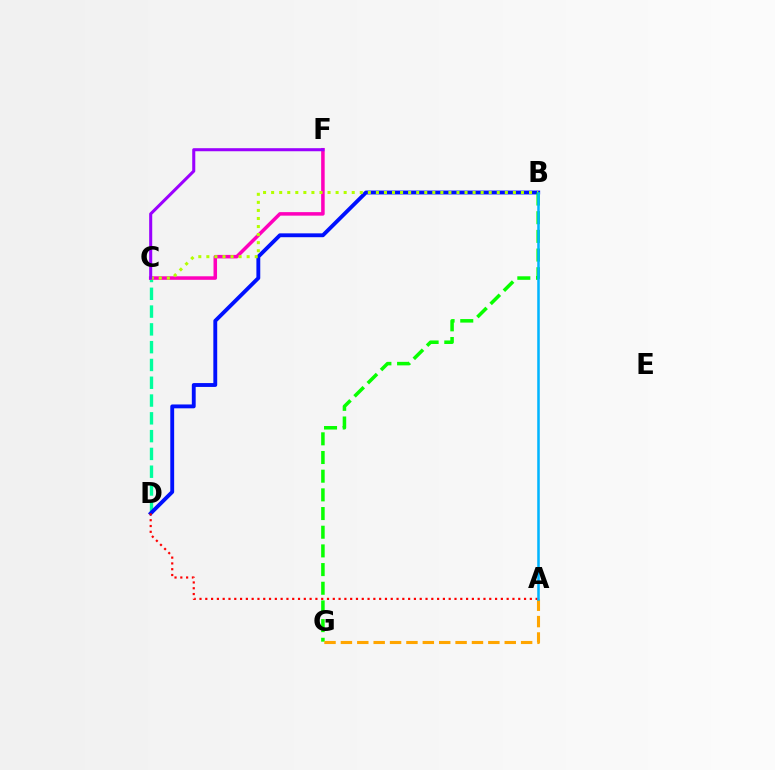{('C', 'D'): [{'color': '#00ff9d', 'line_style': 'dashed', 'thickness': 2.42}], ('C', 'F'): [{'color': '#ff00bd', 'line_style': 'solid', 'thickness': 2.54}, {'color': '#9b00ff', 'line_style': 'solid', 'thickness': 2.2}], ('B', 'D'): [{'color': '#0010ff', 'line_style': 'solid', 'thickness': 2.78}], ('B', 'C'): [{'color': '#b3ff00', 'line_style': 'dotted', 'thickness': 2.19}], ('A', 'D'): [{'color': '#ff0000', 'line_style': 'dotted', 'thickness': 1.57}], ('B', 'G'): [{'color': '#08ff00', 'line_style': 'dashed', 'thickness': 2.54}], ('A', 'G'): [{'color': '#ffa500', 'line_style': 'dashed', 'thickness': 2.23}], ('A', 'B'): [{'color': '#00b5ff', 'line_style': 'solid', 'thickness': 1.83}]}